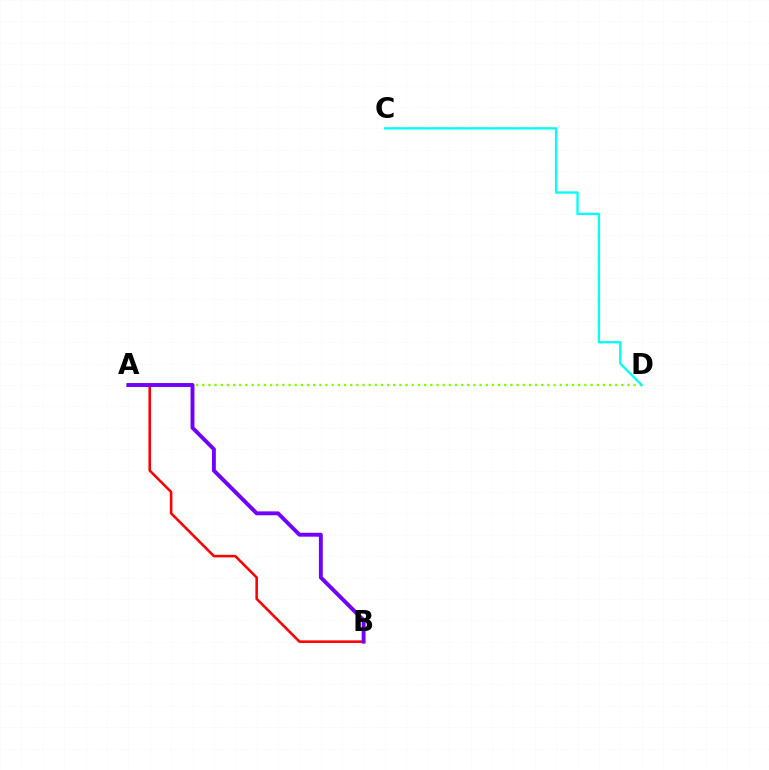{('A', 'D'): [{'color': '#84ff00', 'line_style': 'dotted', 'thickness': 1.67}], ('A', 'B'): [{'color': '#ff0000', 'line_style': 'solid', 'thickness': 1.85}, {'color': '#7200ff', 'line_style': 'solid', 'thickness': 2.8}], ('C', 'D'): [{'color': '#00fff6', 'line_style': 'solid', 'thickness': 1.67}]}